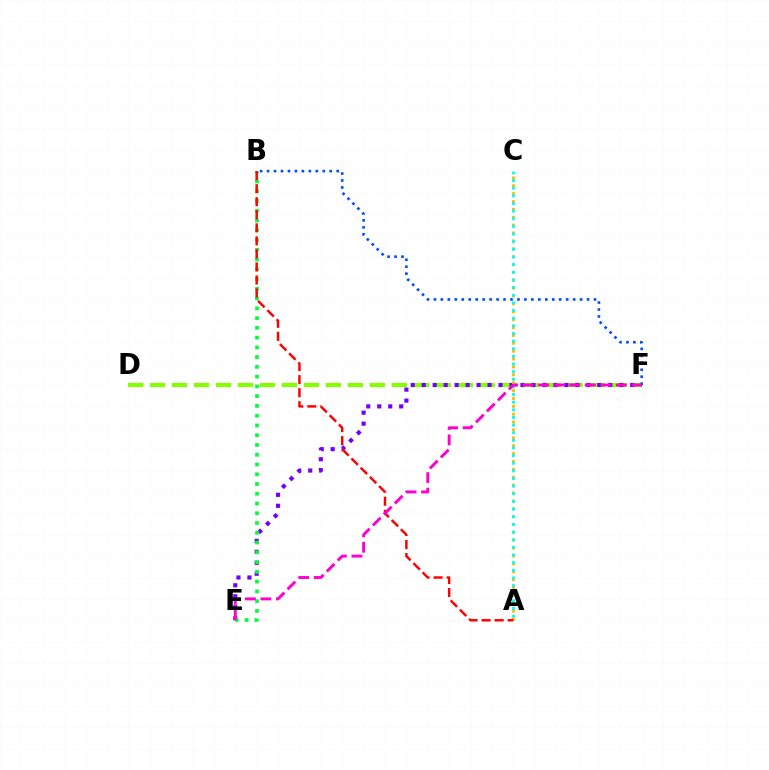{('D', 'F'): [{'color': '#84ff00', 'line_style': 'dashed', 'thickness': 2.98}], ('E', 'F'): [{'color': '#7200ff', 'line_style': 'dotted', 'thickness': 2.98}, {'color': '#ff00cf', 'line_style': 'dashed', 'thickness': 2.11}], ('A', 'C'): [{'color': '#ffbd00', 'line_style': 'dotted', 'thickness': 2.14}, {'color': '#00fff6', 'line_style': 'dotted', 'thickness': 2.08}], ('B', 'F'): [{'color': '#004bff', 'line_style': 'dotted', 'thickness': 1.89}], ('B', 'E'): [{'color': '#00ff39', 'line_style': 'dotted', 'thickness': 2.65}], ('A', 'B'): [{'color': '#ff0000', 'line_style': 'dashed', 'thickness': 1.77}]}